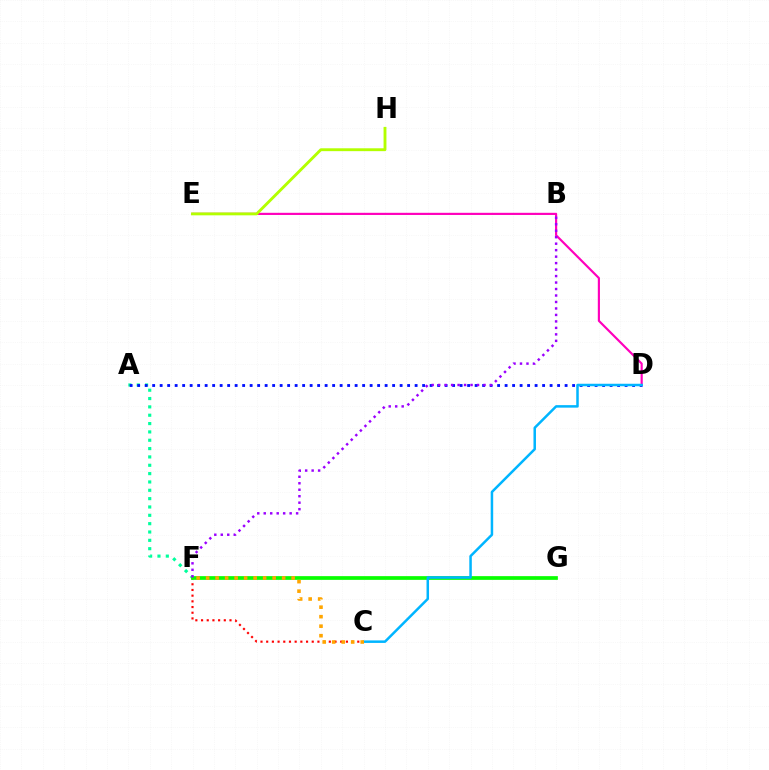{('A', 'F'): [{'color': '#00ff9d', 'line_style': 'dotted', 'thickness': 2.27}], ('A', 'D'): [{'color': '#0010ff', 'line_style': 'dotted', 'thickness': 2.04}], ('C', 'F'): [{'color': '#ff0000', 'line_style': 'dotted', 'thickness': 1.55}, {'color': '#ffa500', 'line_style': 'dotted', 'thickness': 2.58}], ('D', 'E'): [{'color': '#ff00bd', 'line_style': 'solid', 'thickness': 1.56}], ('F', 'G'): [{'color': '#08ff00', 'line_style': 'solid', 'thickness': 2.68}], ('C', 'D'): [{'color': '#00b5ff', 'line_style': 'solid', 'thickness': 1.8}], ('B', 'F'): [{'color': '#9b00ff', 'line_style': 'dotted', 'thickness': 1.76}], ('E', 'H'): [{'color': '#b3ff00', 'line_style': 'solid', 'thickness': 2.07}]}